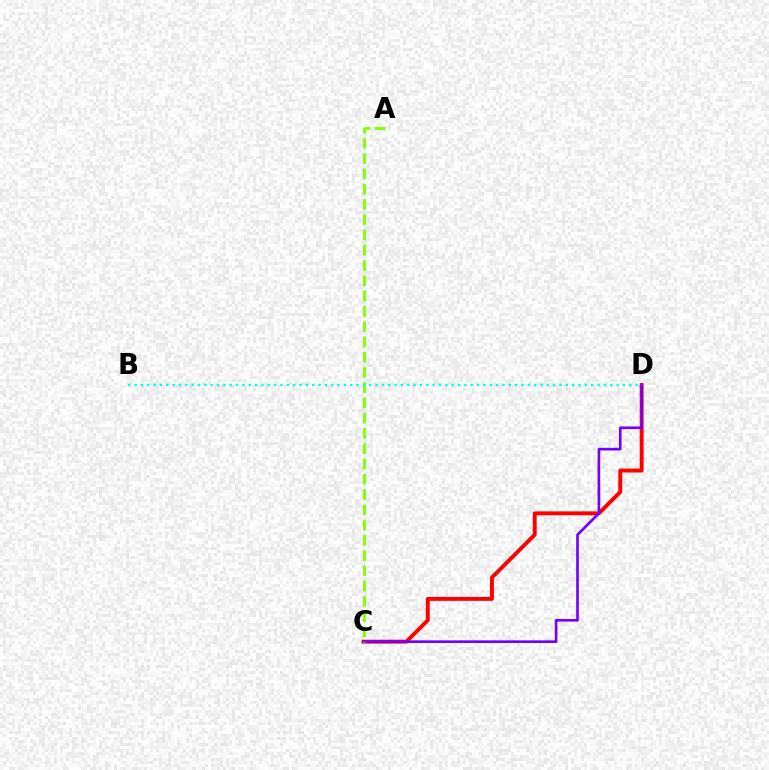{('C', 'D'): [{'color': '#ff0000', 'line_style': 'solid', 'thickness': 2.81}, {'color': '#7200ff', 'line_style': 'solid', 'thickness': 1.91}], ('A', 'C'): [{'color': '#84ff00', 'line_style': 'dashed', 'thickness': 2.07}], ('B', 'D'): [{'color': '#00fff6', 'line_style': 'dotted', 'thickness': 1.72}]}